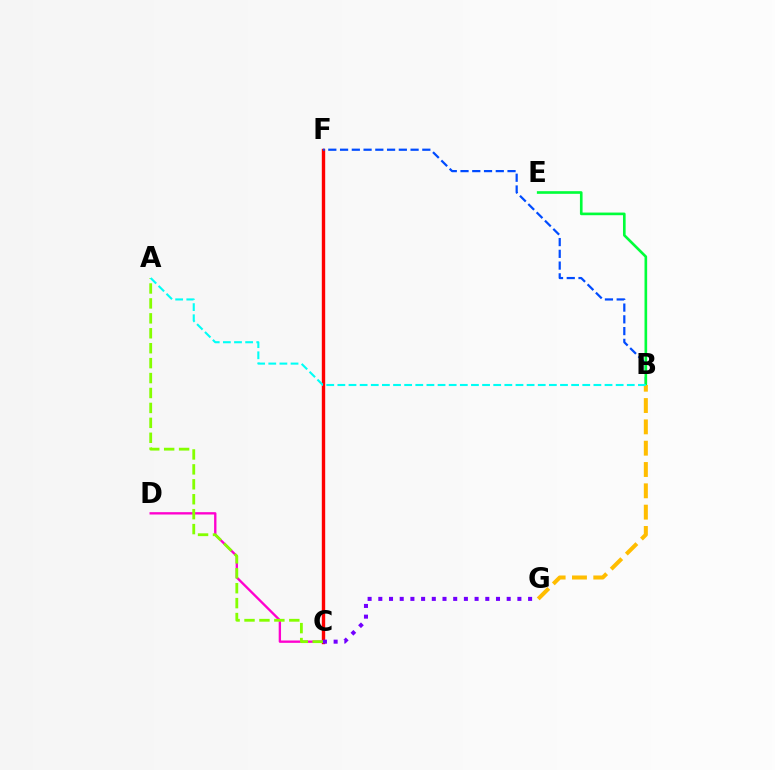{('C', 'F'): [{'color': '#ff0000', 'line_style': 'solid', 'thickness': 2.43}], ('B', 'F'): [{'color': '#004bff', 'line_style': 'dashed', 'thickness': 1.6}], ('B', 'E'): [{'color': '#00ff39', 'line_style': 'solid', 'thickness': 1.9}], ('B', 'G'): [{'color': '#ffbd00', 'line_style': 'dashed', 'thickness': 2.9}], ('C', 'D'): [{'color': '#ff00cf', 'line_style': 'solid', 'thickness': 1.69}], ('A', 'C'): [{'color': '#84ff00', 'line_style': 'dashed', 'thickness': 2.03}], ('C', 'G'): [{'color': '#7200ff', 'line_style': 'dotted', 'thickness': 2.91}], ('A', 'B'): [{'color': '#00fff6', 'line_style': 'dashed', 'thickness': 1.51}]}